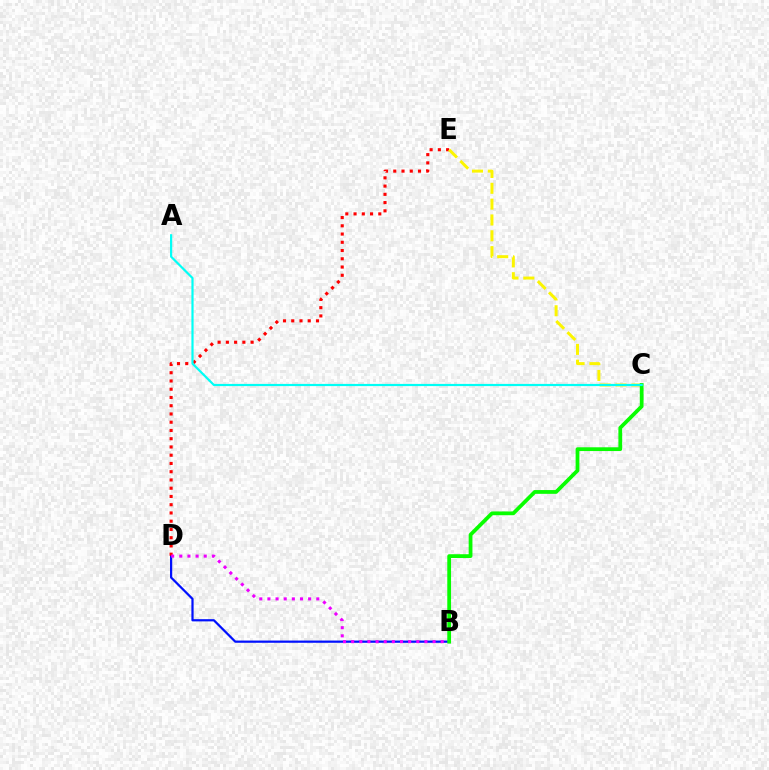{('B', 'D'): [{'color': '#0010ff', 'line_style': 'solid', 'thickness': 1.6}, {'color': '#ee00ff', 'line_style': 'dotted', 'thickness': 2.21}], ('D', 'E'): [{'color': '#ff0000', 'line_style': 'dotted', 'thickness': 2.24}], ('C', 'E'): [{'color': '#fcf500', 'line_style': 'dashed', 'thickness': 2.15}], ('B', 'C'): [{'color': '#08ff00', 'line_style': 'solid', 'thickness': 2.71}], ('A', 'C'): [{'color': '#00fff6', 'line_style': 'solid', 'thickness': 1.58}]}